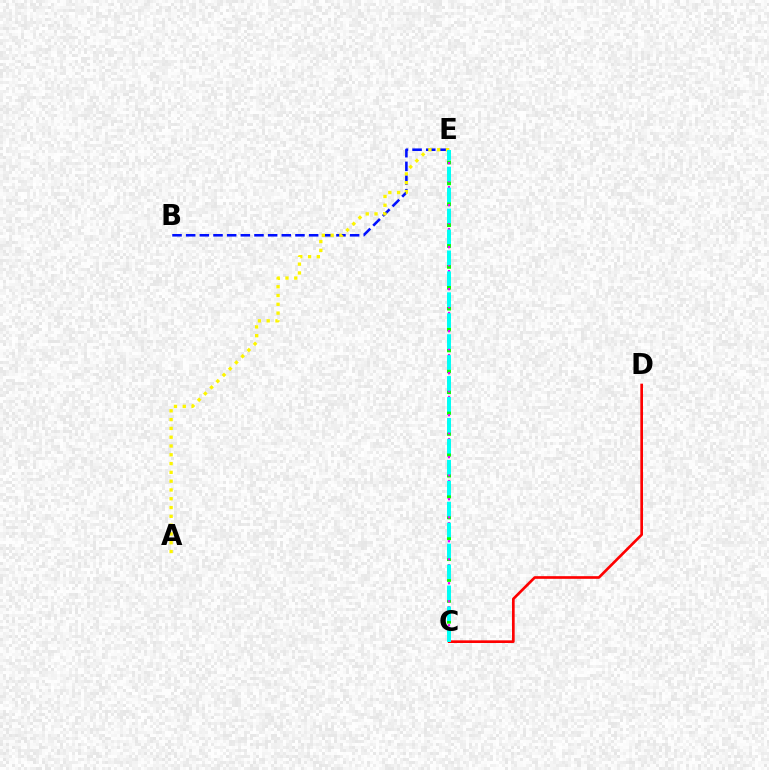{('C', 'E'): [{'color': '#08ff00', 'line_style': 'dotted', 'thickness': 2.84}, {'color': '#ee00ff', 'line_style': 'dotted', 'thickness': 1.63}, {'color': '#00fff6', 'line_style': 'dashed', 'thickness': 2.84}], ('B', 'E'): [{'color': '#0010ff', 'line_style': 'dashed', 'thickness': 1.86}], ('C', 'D'): [{'color': '#ff0000', 'line_style': 'solid', 'thickness': 1.92}], ('A', 'E'): [{'color': '#fcf500', 'line_style': 'dotted', 'thickness': 2.39}]}